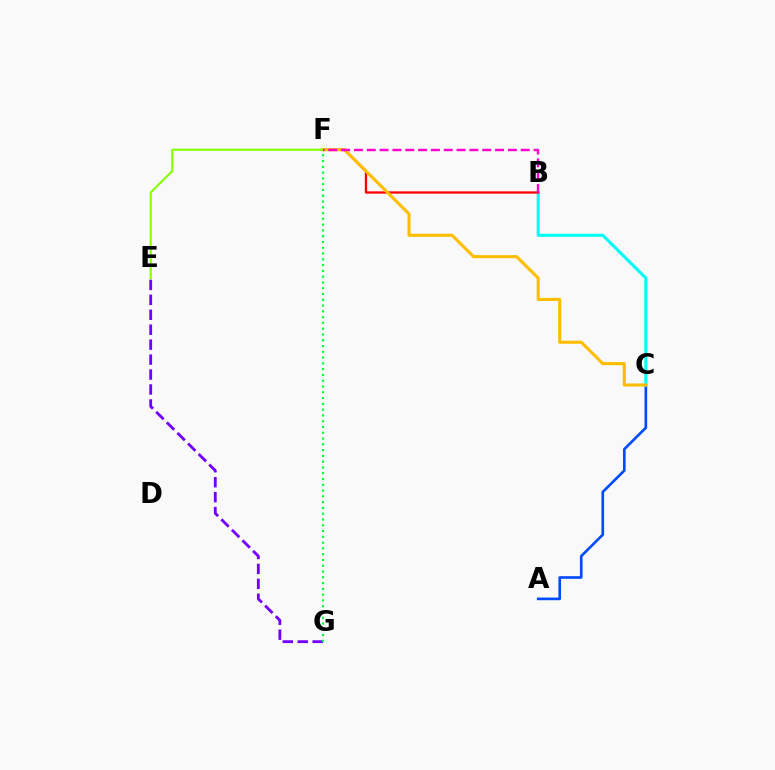{('A', 'C'): [{'color': '#004bff', 'line_style': 'solid', 'thickness': 1.91}], ('B', 'C'): [{'color': '#00fff6', 'line_style': 'solid', 'thickness': 2.2}], ('B', 'F'): [{'color': '#ff0000', 'line_style': 'solid', 'thickness': 1.65}, {'color': '#ff00cf', 'line_style': 'dashed', 'thickness': 1.74}], ('E', 'G'): [{'color': '#7200ff', 'line_style': 'dashed', 'thickness': 2.03}], ('C', 'F'): [{'color': '#ffbd00', 'line_style': 'solid', 'thickness': 2.21}], ('F', 'G'): [{'color': '#00ff39', 'line_style': 'dotted', 'thickness': 1.57}], ('E', 'F'): [{'color': '#84ff00', 'line_style': 'solid', 'thickness': 1.51}]}